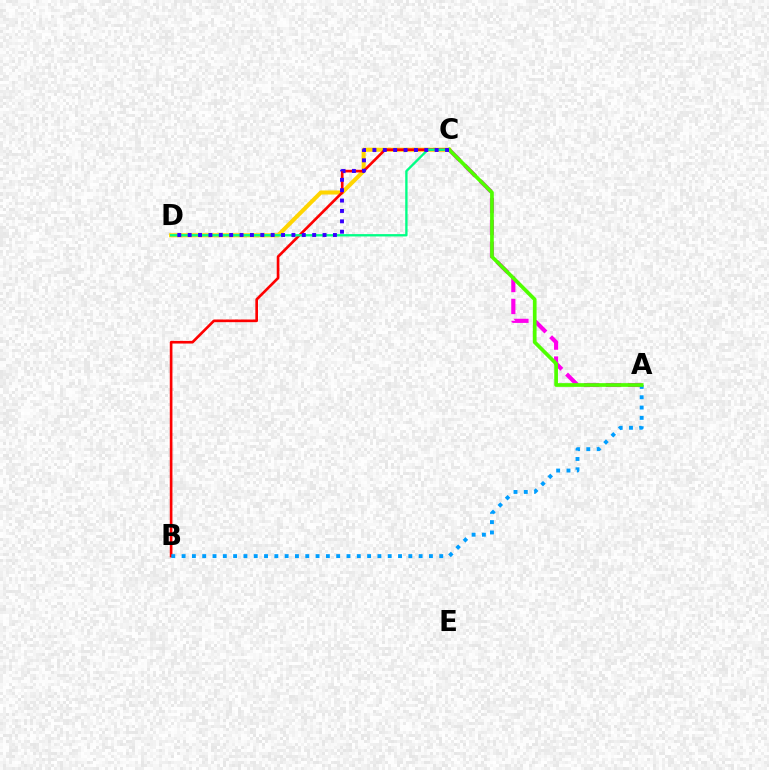{('A', 'C'): [{'color': '#ff00ed', 'line_style': 'dashed', 'thickness': 2.98}, {'color': '#4fff00', 'line_style': 'solid', 'thickness': 2.66}], ('C', 'D'): [{'color': '#ffd500', 'line_style': 'solid', 'thickness': 2.92}, {'color': '#00ff86', 'line_style': 'solid', 'thickness': 1.69}, {'color': '#3700ff', 'line_style': 'dotted', 'thickness': 2.82}], ('B', 'C'): [{'color': '#ff0000', 'line_style': 'solid', 'thickness': 1.91}], ('A', 'B'): [{'color': '#009eff', 'line_style': 'dotted', 'thickness': 2.8}]}